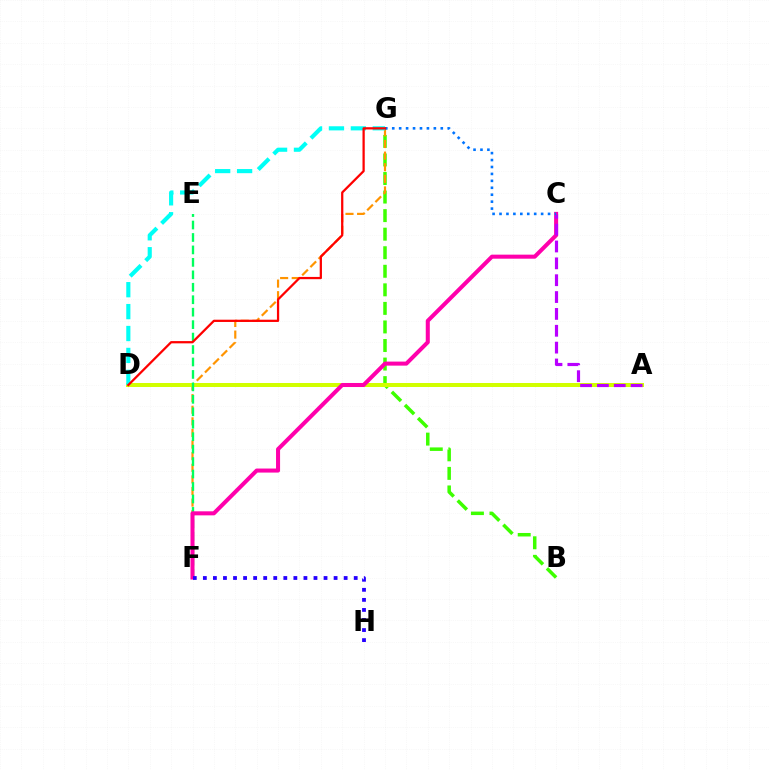{('B', 'G'): [{'color': '#3dff00', 'line_style': 'dashed', 'thickness': 2.52}], ('F', 'G'): [{'color': '#ff9400', 'line_style': 'dashed', 'thickness': 1.58}], ('A', 'D'): [{'color': '#d1ff00', 'line_style': 'solid', 'thickness': 2.87}], ('E', 'F'): [{'color': '#00ff5c', 'line_style': 'dashed', 'thickness': 1.69}], ('C', 'F'): [{'color': '#ff00ac', 'line_style': 'solid', 'thickness': 2.91}], ('D', 'G'): [{'color': '#00fff6', 'line_style': 'dashed', 'thickness': 2.98}, {'color': '#ff0000', 'line_style': 'solid', 'thickness': 1.62}], ('A', 'C'): [{'color': '#b900ff', 'line_style': 'dashed', 'thickness': 2.29}], ('F', 'H'): [{'color': '#2500ff', 'line_style': 'dotted', 'thickness': 2.73}], ('C', 'G'): [{'color': '#0074ff', 'line_style': 'dotted', 'thickness': 1.88}]}